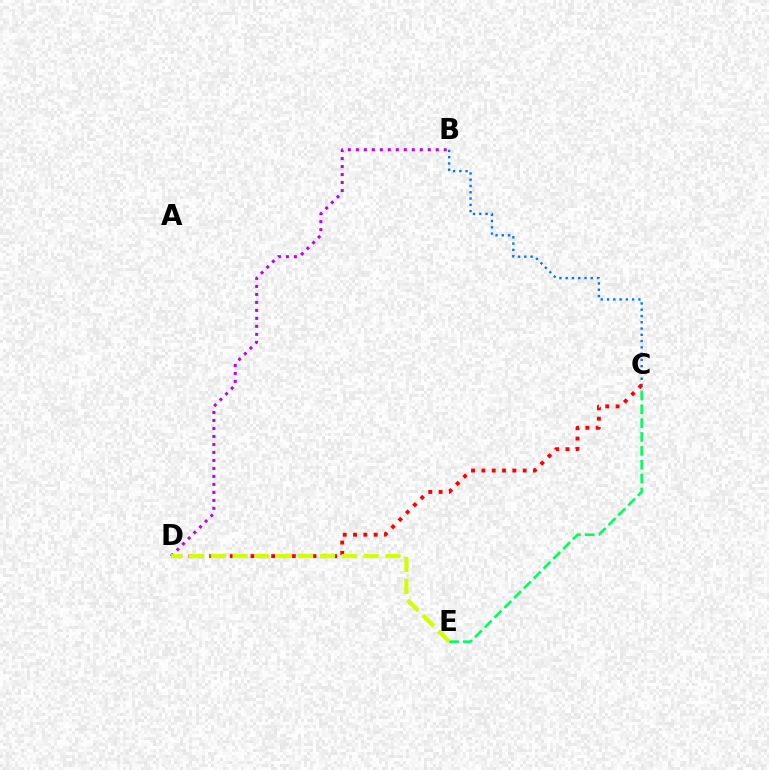{('B', 'D'): [{'color': '#b900ff', 'line_style': 'dotted', 'thickness': 2.17}], ('C', 'E'): [{'color': '#00ff5c', 'line_style': 'dashed', 'thickness': 1.88}], ('B', 'C'): [{'color': '#0074ff', 'line_style': 'dotted', 'thickness': 1.7}], ('C', 'D'): [{'color': '#ff0000', 'line_style': 'dotted', 'thickness': 2.81}], ('D', 'E'): [{'color': '#d1ff00', 'line_style': 'dashed', 'thickness': 2.97}]}